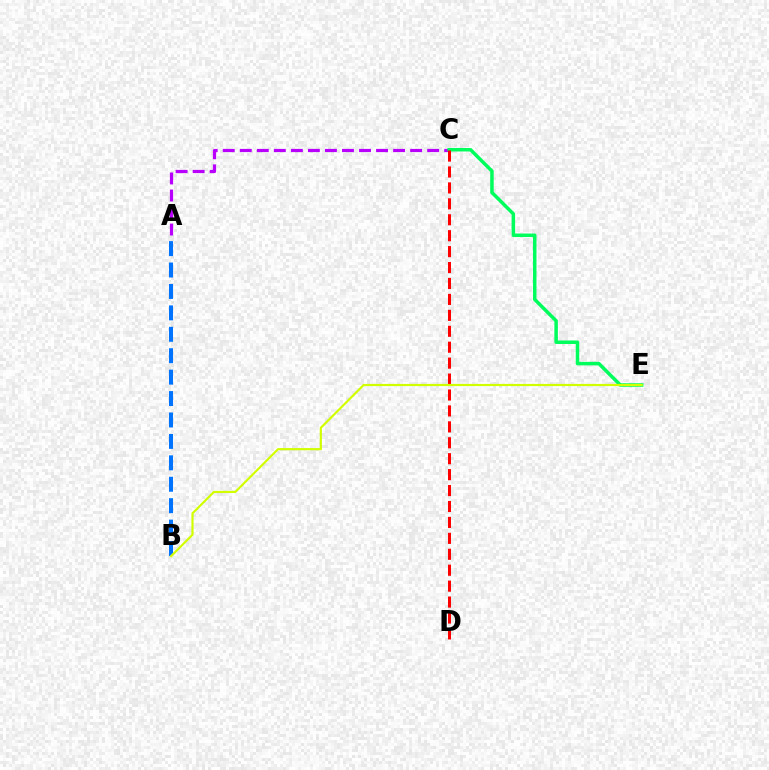{('A', 'C'): [{'color': '#b900ff', 'line_style': 'dashed', 'thickness': 2.31}], ('A', 'B'): [{'color': '#0074ff', 'line_style': 'dashed', 'thickness': 2.91}], ('C', 'E'): [{'color': '#00ff5c', 'line_style': 'solid', 'thickness': 2.53}], ('C', 'D'): [{'color': '#ff0000', 'line_style': 'dashed', 'thickness': 2.16}], ('B', 'E'): [{'color': '#d1ff00', 'line_style': 'solid', 'thickness': 1.57}]}